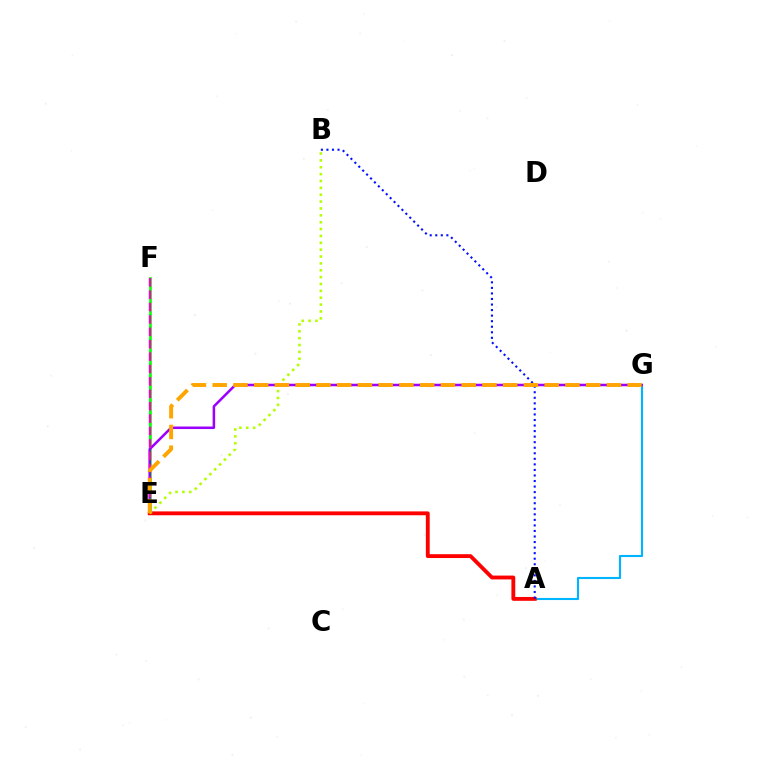{('A', 'G'): [{'color': '#00b5ff', 'line_style': 'solid', 'thickness': 1.53}], ('E', 'F'): [{'color': '#00ff9d', 'line_style': 'dashed', 'thickness': 1.64}, {'color': '#08ff00', 'line_style': 'solid', 'thickness': 1.87}, {'color': '#ff00bd', 'line_style': 'dashed', 'thickness': 1.68}], ('E', 'G'): [{'color': '#9b00ff', 'line_style': 'solid', 'thickness': 1.82}, {'color': '#ffa500', 'line_style': 'dashed', 'thickness': 2.82}], ('A', 'E'): [{'color': '#ff0000', 'line_style': 'solid', 'thickness': 2.77}], ('A', 'B'): [{'color': '#0010ff', 'line_style': 'dotted', 'thickness': 1.51}], ('B', 'E'): [{'color': '#b3ff00', 'line_style': 'dotted', 'thickness': 1.87}]}